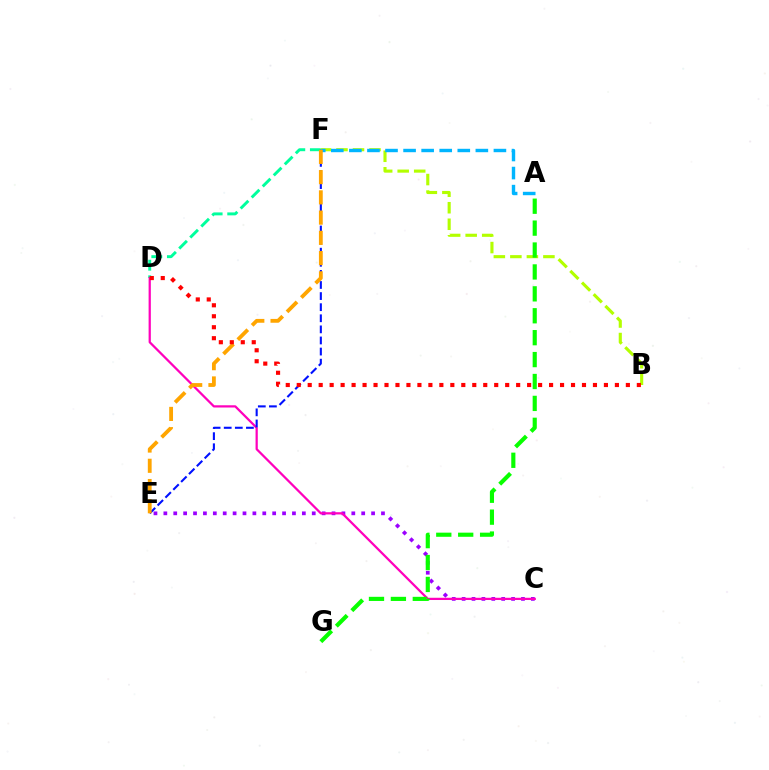{('D', 'F'): [{'color': '#00ff9d', 'line_style': 'dashed', 'thickness': 2.12}], ('B', 'F'): [{'color': '#b3ff00', 'line_style': 'dashed', 'thickness': 2.24}], ('C', 'E'): [{'color': '#9b00ff', 'line_style': 'dotted', 'thickness': 2.69}], ('C', 'D'): [{'color': '#ff00bd', 'line_style': 'solid', 'thickness': 1.61}], ('E', 'F'): [{'color': '#0010ff', 'line_style': 'dashed', 'thickness': 1.51}, {'color': '#ffa500', 'line_style': 'dashed', 'thickness': 2.75}], ('A', 'F'): [{'color': '#00b5ff', 'line_style': 'dashed', 'thickness': 2.45}], ('A', 'G'): [{'color': '#08ff00', 'line_style': 'dashed', 'thickness': 2.98}], ('B', 'D'): [{'color': '#ff0000', 'line_style': 'dotted', 'thickness': 2.98}]}